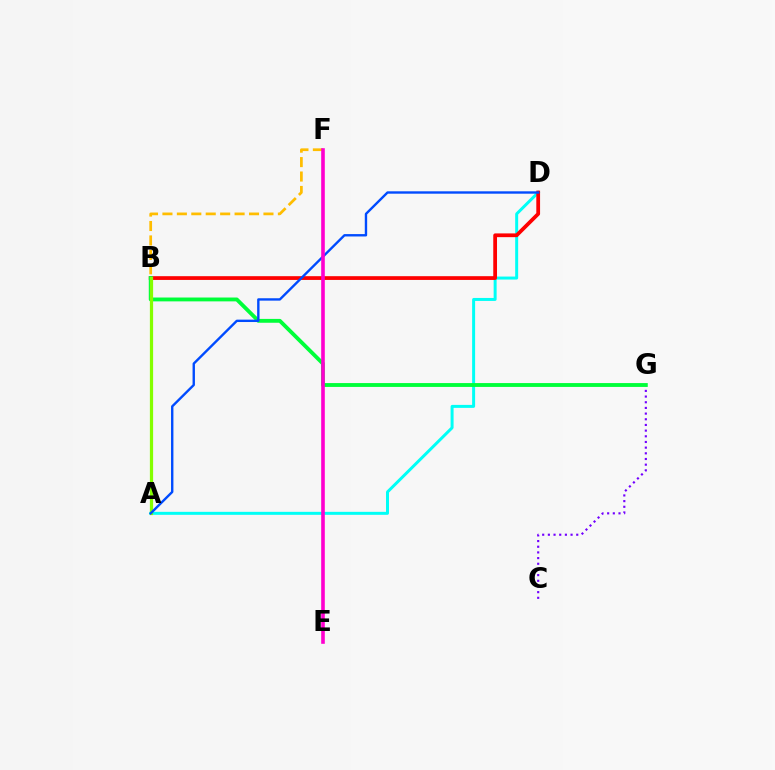{('C', 'G'): [{'color': '#7200ff', 'line_style': 'dotted', 'thickness': 1.54}], ('A', 'D'): [{'color': '#00fff6', 'line_style': 'solid', 'thickness': 2.15}, {'color': '#004bff', 'line_style': 'solid', 'thickness': 1.72}], ('B', 'D'): [{'color': '#ff0000', 'line_style': 'solid', 'thickness': 2.7}], ('B', 'G'): [{'color': '#00ff39', 'line_style': 'solid', 'thickness': 2.77}], ('B', 'F'): [{'color': '#ffbd00', 'line_style': 'dashed', 'thickness': 1.96}], ('A', 'B'): [{'color': '#84ff00', 'line_style': 'solid', 'thickness': 2.33}], ('E', 'F'): [{'color': '#ff00cf', 'line_style': 'solid', 'thickness': 2.6}]}